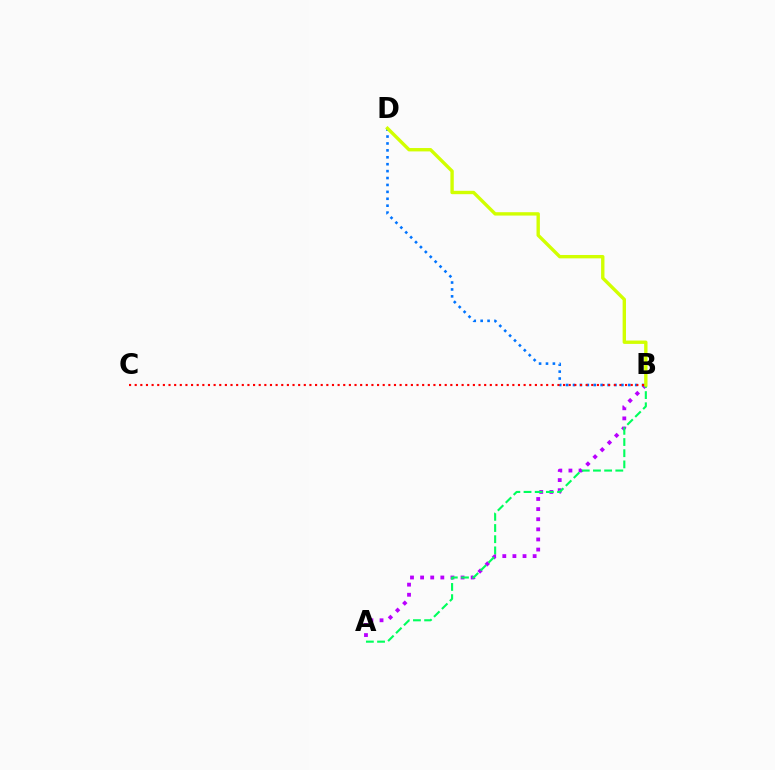{('A', 'B'): [{'color': '#b900ff', 'line_style': 'dotted', 'thickness': 2.75}, {'color': '#00ff5c', 'line_style': 'dashed', 'thickness': 1.52}], ('B', 'D'): [{'color': '#0074ff', 'line_style': 'dotted', 'thickness': 1.88}, {'color': '#d1ff00', 'line_style': 'solid', 'thickness': 2.43}], ('B', 'C'): [{'color': '#ff0000', 'line_style': 'dotted', 'thickness': 1.53}]}